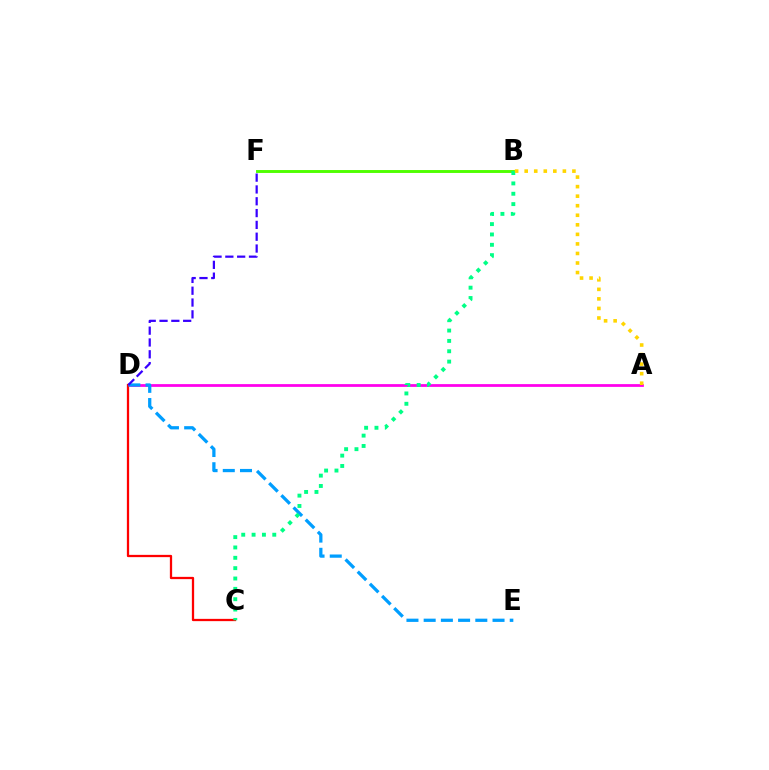{('A', 'D'): [{'color': '#ff00ed', 'line_style': 'solid', 'thickness': 1.99}], ('C', 'D'): [{'color': '#ff0000', 'line_style': 'solid', 'thickness': 1.64}], ('B', 'F'): [{'color': '#4fff00', 'line_style': 'solid', 'thickness': 2.1}], ('D', 'E'): [{'color': '#009eff', 'line_style': 'dashed', 'thickness': 2.34}], ('B', 'C'): [{'color': '#00ff86', 'line_style': 'dotted', 'thickness': 2.81}], ('A', 'B'): [{'color': '#ffd500', 'line_style': 'dotted', 'thickness': 2.59}], ('D', 'F'): [{'color': '#3700ff', 'line_style': 'dashed', 'thickness': 1.61}]}